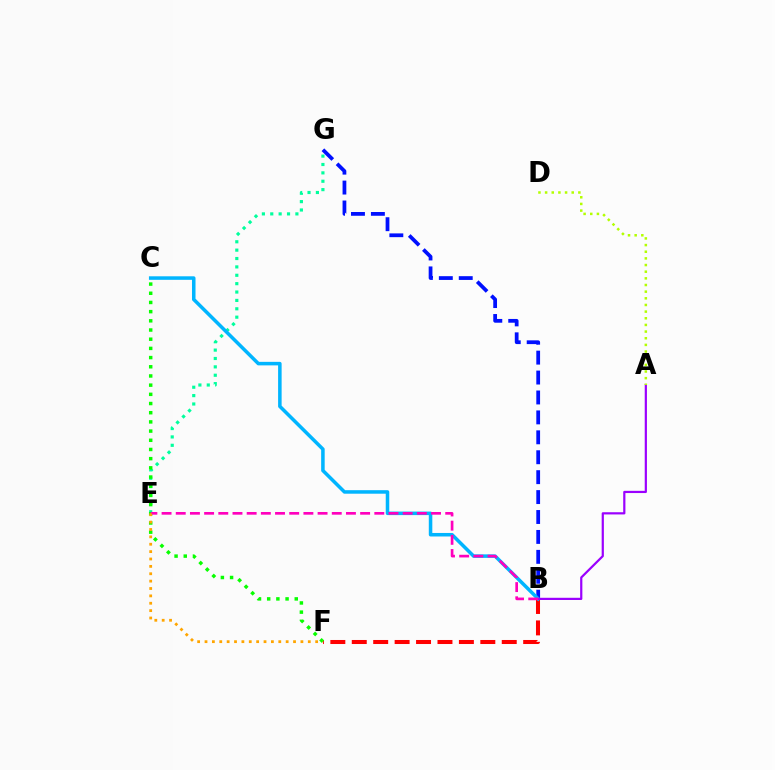{('B', 'G'): [{'color': '#0010ff', 'line_style': 'dashed', 'thickness': 2.71}], ('E', 'G'): [{'color': '#00ff9d', 'line_style': 'dotted', 'thickness': 2.28}], ('B', 'F'): [{'color': '#ff0000', 'line_style': 'dashed', 'thickness': 2.91}], ('B', 'C'): [{'color': '#00b5ff', 'line_style': 'solid', 'thickness': 2.54}], ('A', 'B'): [{'color': '#9b00ff', 'line_style': 'solid', 'thickness': 1.59}], ('C', 'F'): [{'color': '#08ff00', 'line_style': 'dotted', 'thickness': 2.5}], ('B', 'E'): [{'color': '#ff00bd', 'line_style': 'dashed', 'thickness': 1.93}], ('E', 'F'): [{'color': '#ffa500', 'line_style': 'dotted', 'thickness': 2.0}], ('A', 'D'): [{'color': '#b3ff00', 'line_style': 'dotted', 'thickness': 1.81}]}